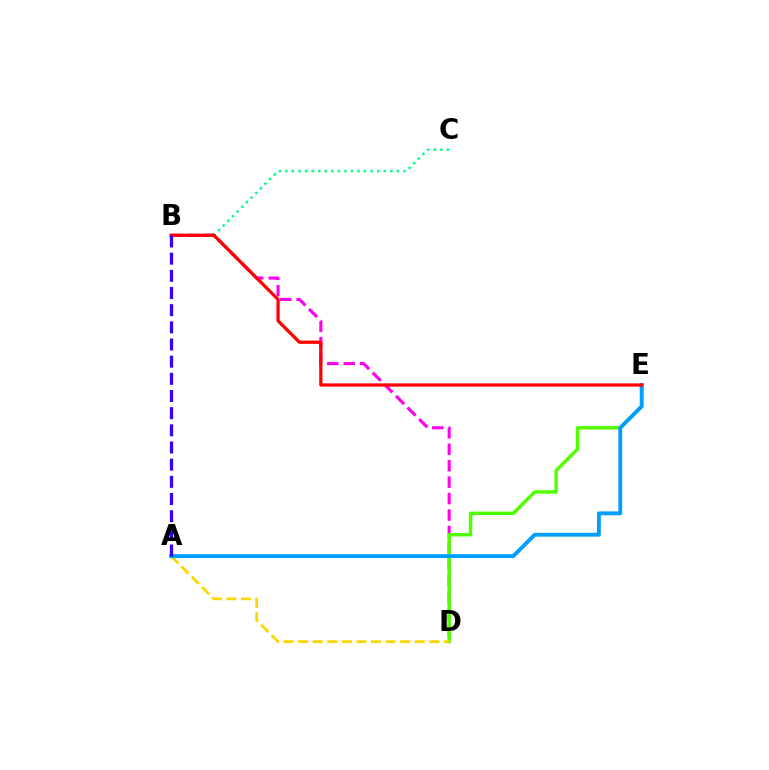{('B', 'D'): [{'color': '#ff00ed', 'line_style': 'dashed', 'thickness': 2.23}], ('B', 'C'): [{'color': '#00ff86', 'line_style': 'dotted', 'thickness': 1.78}], ('D', 'E'): [{'color': '#4fff00', 'line_style': 'solid', 'thickness': 2.48}], ('A', 'D'): [{'color': '#ffd500', 'line_style': 'dashed', 'thickness': 1.98}], ('A', 'E'): [{'color': '#009eff', 'line_style': 'solid', 'thickness': 2.77}], ('B', 'E'): [{'color': '#ff0000', 'line_style': 'solid', 'thickness': 2.34}], ('A', 'B'): [{'color': '#3700ff', 'line_style': 'dashed', 'thickness': 2.33}]}